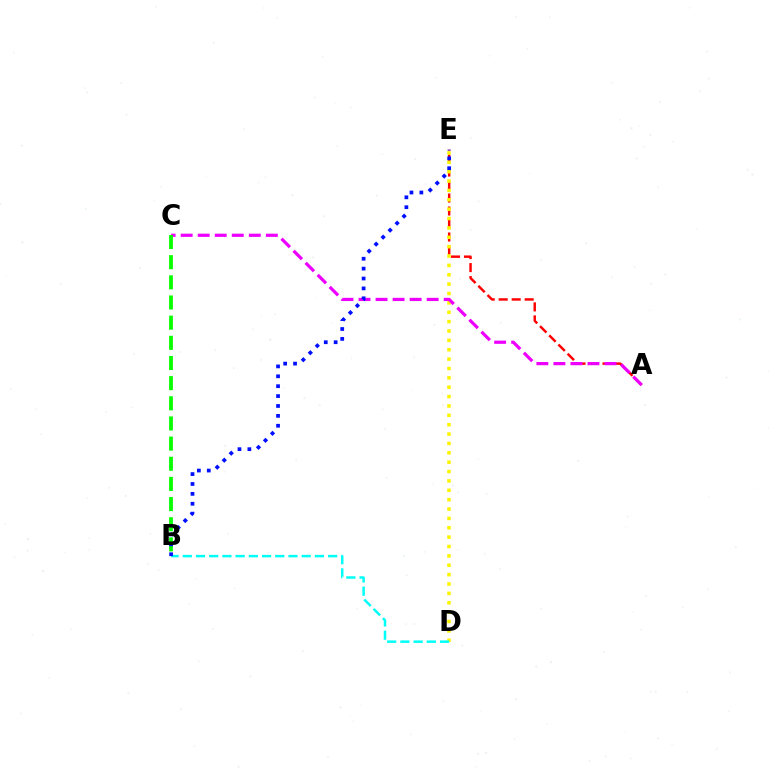{('A', 'E'): [{'color': '#ff0000', 'line_style': 'dashed', 'thickness': 1.77}], ('D', 'E'): [{'color': '#fcf500', 'line_style': 'dotted', 'thickness': 2.55}], ('A', 'C'): [{'color': '#ee00ff', 'line_style': 'dashed', 'thickness': 2.31}], ('B', 'C'): [{'color': '#08ff00', 'line_style': 'dashed', 'thickness': 2.74}], ('B', 'D'): [{'color': '#00fff6', 'line_style': 'dashed', 'thickness': 1.79}], ('B', 'E'): [{'color': '#0010ff', 'line_style': 'dotted', 'thickness': 2.69}]}